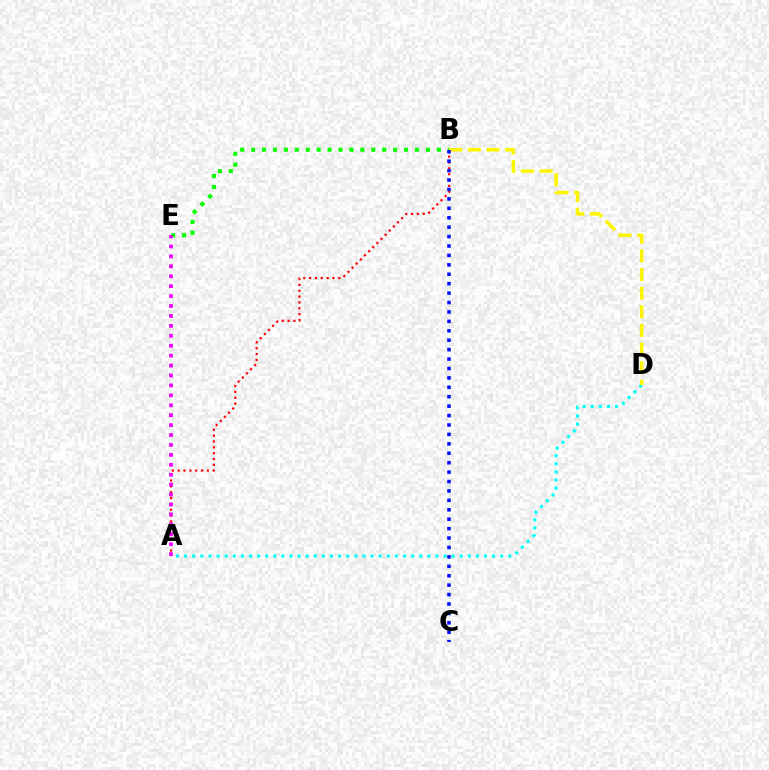{('A', 'B'): [{'color': '#ff0000', 'line_style': 'dotted', 'thickness': 1.59}], ('B', 'E'): [{'color': '#08ff00', 'line_style': 'dotted', 'thickness': 2.97}], ('A', 'D'): [{'color': '#00fff6', 'line_style': 'dotted', 'thickness': 2.2}], ('A', 'E'): [{'color': '#ee00ff', 'line_style': 'dotted', 'thickness': 2.7}], ('B', 'D'): [{'color': '#fcf500', 'line_style': 'dashed', 'thickness': 2.53}], ('B', 'C'): [{'color': '#0010ff', 'line_style': 'dotted', 'thickness': 2.56}]}